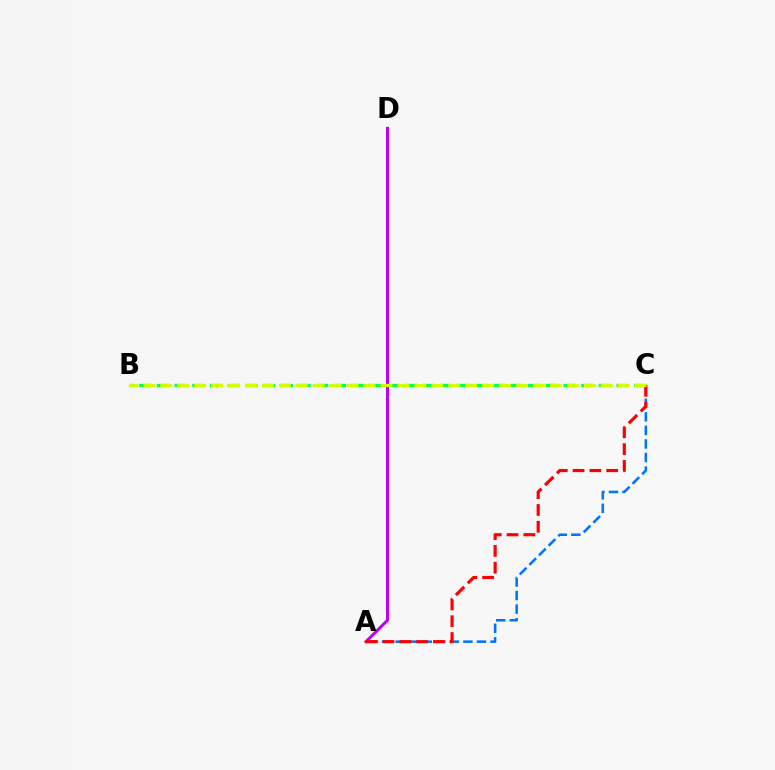{('A', 'C'): [{'color': '#0074ff', 'line_style': 'dashed', 'thickness': 1.84}, {'color': '#ff0000', 'line_style': 'dashed', 'thickness': 2.28}], ('B', 'C'): [{'color': '#00ff5c', 'line_style': 'dashed', 'thickness': 2.4}, {'color': '#d1ff00', 'line_style': 'dashed', 'thickness': 2.3}], ('A', 'D'): [{'color': '#b900ff', 'line_style': 'solid', 'thickness': 2.15}]}